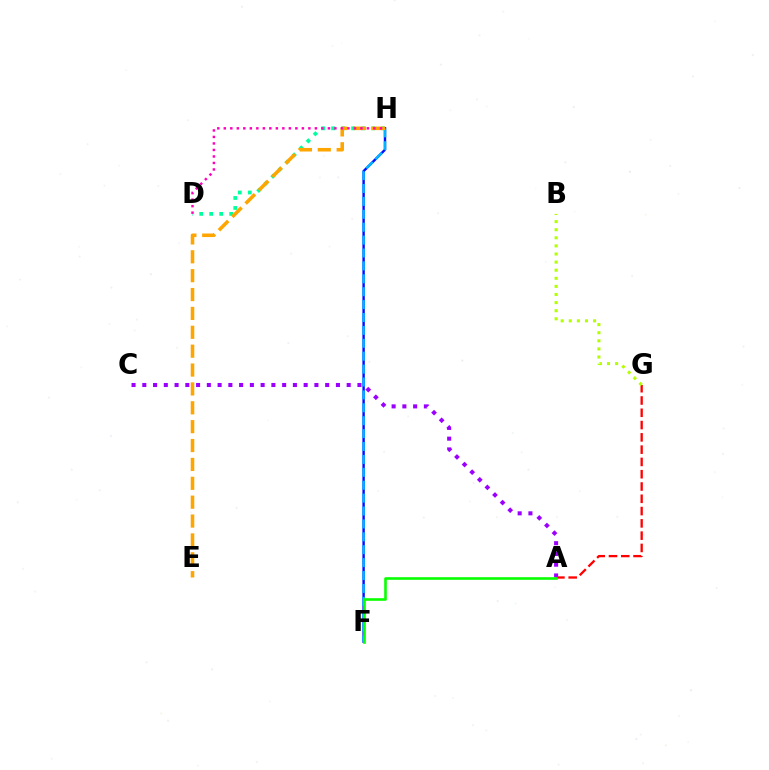{('D', 'H'): [{'color': '#00ff9d', 'line_style': 'dotted', 'thickness': 2.72}, {'color': '#ff00bd', 'line_style': 'dotted', 'thickness': 1.77}], ('A', 'G'): [{'color': '#ff0000', 'line_style': 'dashed', 'thickness': 1.67}], ('A', 'C'): [{'color': '#9b00ff', 'line_style': 'dotted', 'thickness': 2.92}], ('F', 'H'): [{'color': '#0010ff', 'line_style': 'solid', 'thickness': 1.74}, {'color': '#00b5ff', 'line_style': 'dashed', 'thickness': 1.75}], ('B', 'G'): [{'color': '#b3ff00', 'line_style': 'dotted', 'thickness': 2.2}], ('E', 'H'): [{'color': '#ffa500', 'line_style': 'dashed', 'thickness': 2.56}], ('A', 'F'): [{'color': '#08ff00', 'line_style': 'solid', 'thickness': 1.88}]}